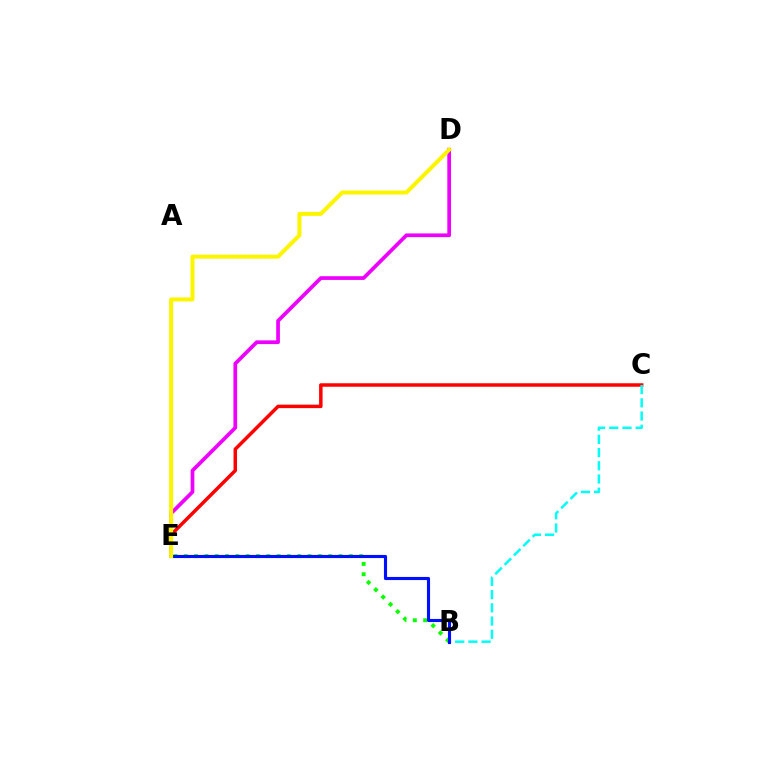{('C', 'E'): [{'color': '#ff0000', 'line_style': 'solid', 'thickness': 2.51}], ('B', 'C'): [{'color': '#00fff6', 'line_style': 'dashed', 'thickness': 1.8}], ('D', 'E'): [{'color': '#ee00ff', 'line_style': 'solid', 'thickness': 2.68}, {'color': '#fcf500', 'line_style': 'solid', 'thickness': 2.89}], ('B', 'E'): [{'color': '#08ff00', 'line_style': 'dotted', 'thickness': 2.8}, {'color': '#0010ff', 'line_style': 'solid', 'thickness': 2.25}]}